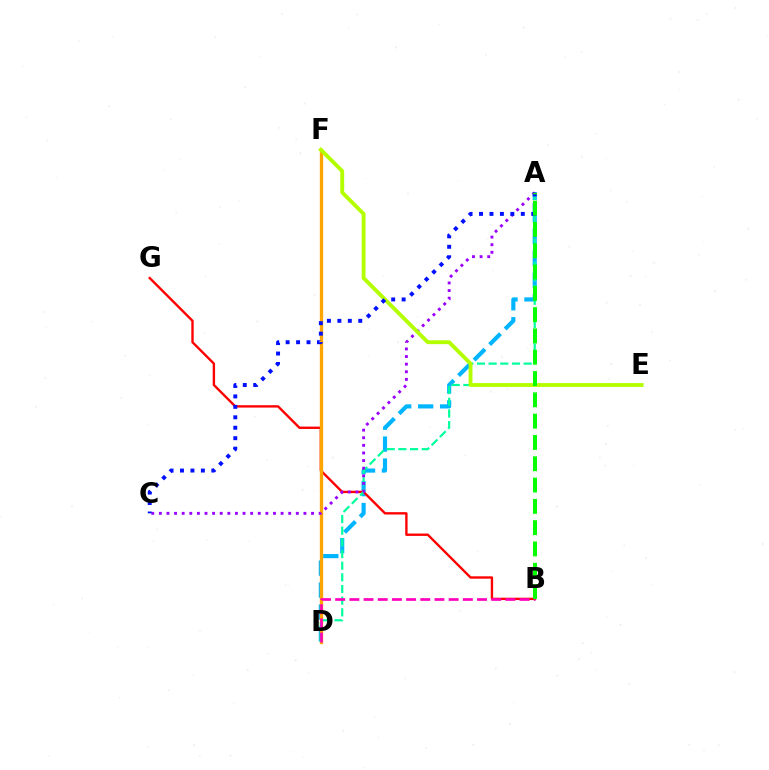{('A', 'D'): [{'color': '#00b5ff', 'line_style': 'dashed', 'thickness': 2.98}, {'color': '#00ff9d', 'line_style': 'dashed', 'thickness': 1.58}], ('B', 'G'): [{'color': '#ff0000', 'line_style': 'solid', 'thickness': 1.71}], ('D', 'F'): [{'color': '#ffa500', 'line_style': 'solid', 'thickness': 2.38}], ('B', 'D'): [{'color': '#ff00bd', 'line_style': 'dashed', 'thickness': 1.93}], ('A', 'C'): [{'color': '#9b00ff', 'line_style': 'dotted', 'thickness': 2.07}, {'color': '#0010ff', 'line_style': 'dotted', 'thickness': 2.84}], ('E', 'F'): [{'color': '#b3ff00', 'line_style': 'solid', 'thickness': 2.77}], ('A', 'B'): [{'color': '#08ff00', 'line_style': 'dashed', 'thickness': 2.89}]}